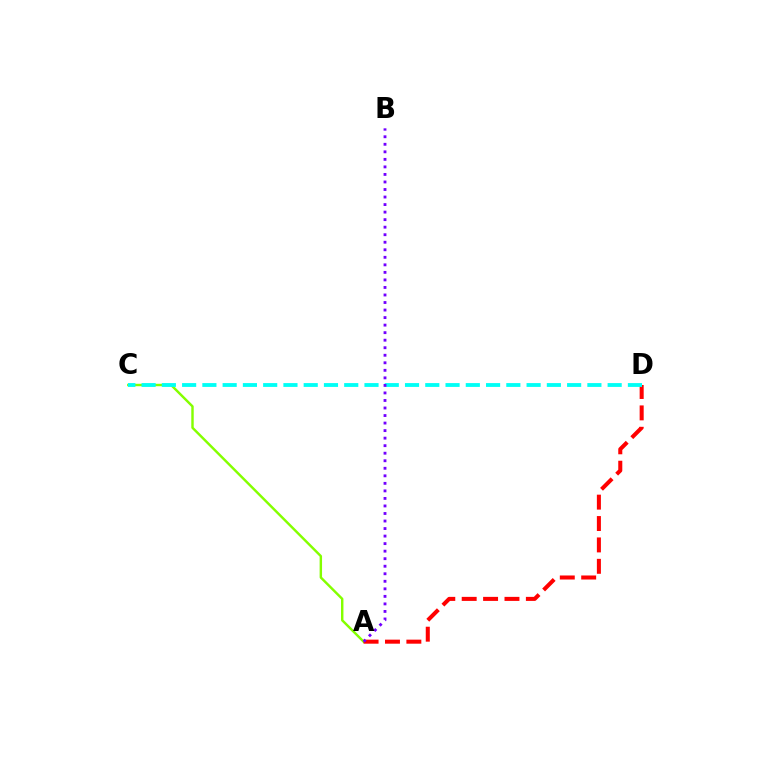{('A', 'C'): [{'color': '#84ff00', 'line_style': 'solid', 'thickness': 1.75}], ('A', 'D'): [{'color': '#ff0000', 'line_style': 'dashed', 'thickness': 2.91}], ('C', 'D'): [{'color': '#00fff6', 'line_style': 'dashed', 'thickness': 2.75}], ('A', 'B'): [{'color': '#7200ff', 'line_style': 'dotted', 'thickness': 2.05}]}